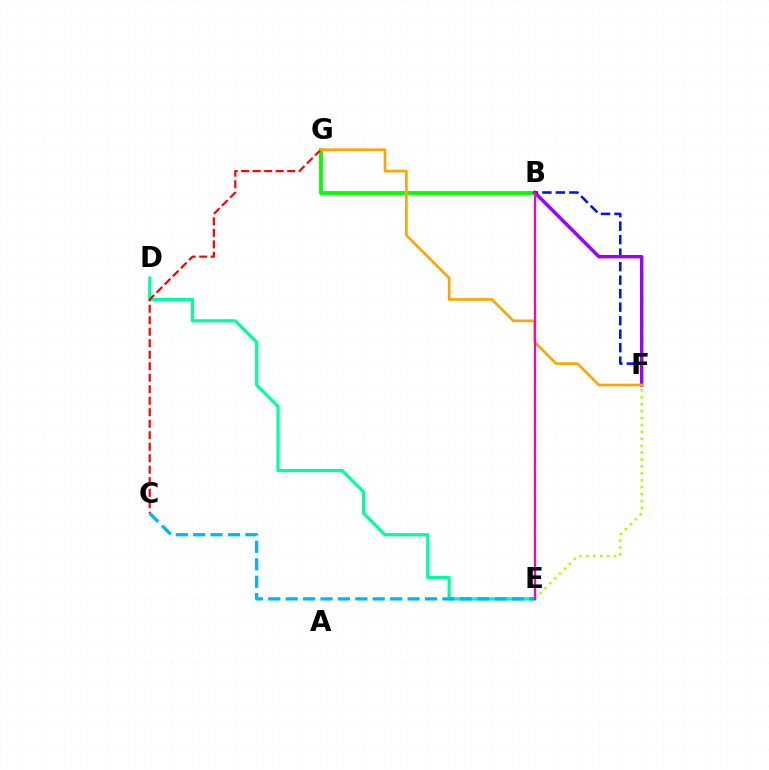{('D', 'E'): [{'color': '#00ff9d', 'line_style': 'solid', 'thickness': 2.32}], ('E', 'F'): [{'color': '#b3ff00', 'line_style': 'dotted', 'thickness': 1.88}], ('B', 'G'): [{'color': '#08ff00', 'line_style': 'solid', 'thickness': 2.79}], ('C', 'G'): [{'color': '#ff0000', 'line_style': 'dashed', 'thickness': 1.56}], ('B', 'F'): [{'color': '#0010ff', 'line_style': 'dashed', 'thickness': 1.83}, {'color': '#9b00ff', 'line_style': 'solid', 'thickness': 2.47}], ('C', 'E'): [{'color': '#00b5ff', 'line_style': 'dashed', 'thickness': 2.37}], ('F', 'G'): [{'color': '#ffa500', 'line_style': 'solid', 'thickness': 1.93}], ('B', 'E'): [{'color': '#ff00bd', 'line_style': 'solid', 'thickness': 1.59}]}